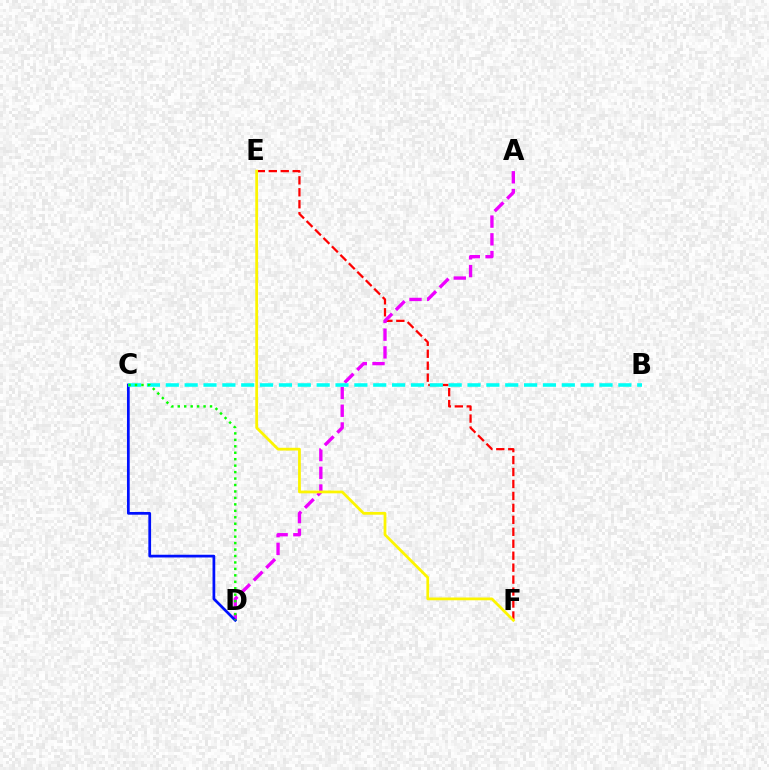{('E', 'F'): [{'color': '#ff0000', 'line_style': 'dashed', 'thickness': 1.62}, {'color': '#fcf500', 'line_style': 'solid', 'thickness': 1.99}], ('A', 'D'): [{'color': '#ee00ff', 'line_style': 'dashed', 'thickness': 2.41}], ('C', 'D'): [{'color': '#0010ff', 'line_style': 'solid', 'thickness': 1.97}, {'color': '#08ff00', 'line_style': 'dotted', 'thickness': 1.75}], ('B', 'C'): [{'color': '#00fff6', 'line_style': 'dashed', 'thickness': 2.56}]}